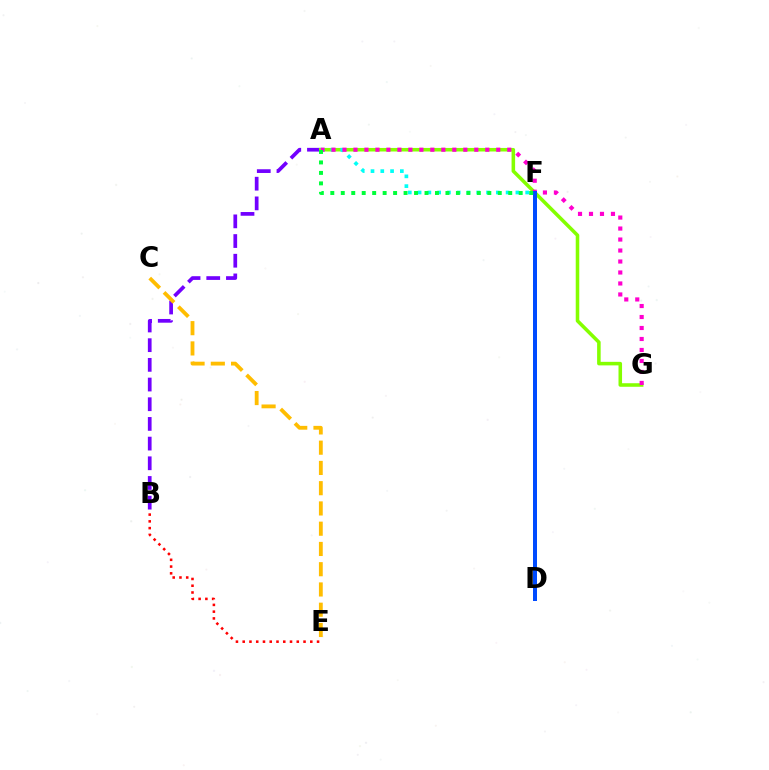{('A', 'B'): [{'color': '#7200ff', 'line_style': 'dashed', 'thickness': 2.67}], ('A', 'G'): [{'color': '#84ff00', 'line_style': 'solid', 'thickness': 2.56}, {'color': '#ff00cf', 'line_style': 'dotted', 'thickness': 2.98}], ('A', 'F'): [{'color': '#00fff6', 'line_style': 'dotted', 'thickness': 2.66}, {'color': '#00ff39', 'line_style': 'dotted', 'thickness': 2.84}], ('B', 'E'): [{'color': '#ff0000', 'line_style': 'dotted', 'thickness': 1.84}], ('D', 'F'): [{'color': '#004bff', 'line_style': 'solid', 'thickness': 2.87}], ('C', 'E'): [{'color': '#ffbd00', 'line_style': 'dashed', 'thickness': 2.75}]}